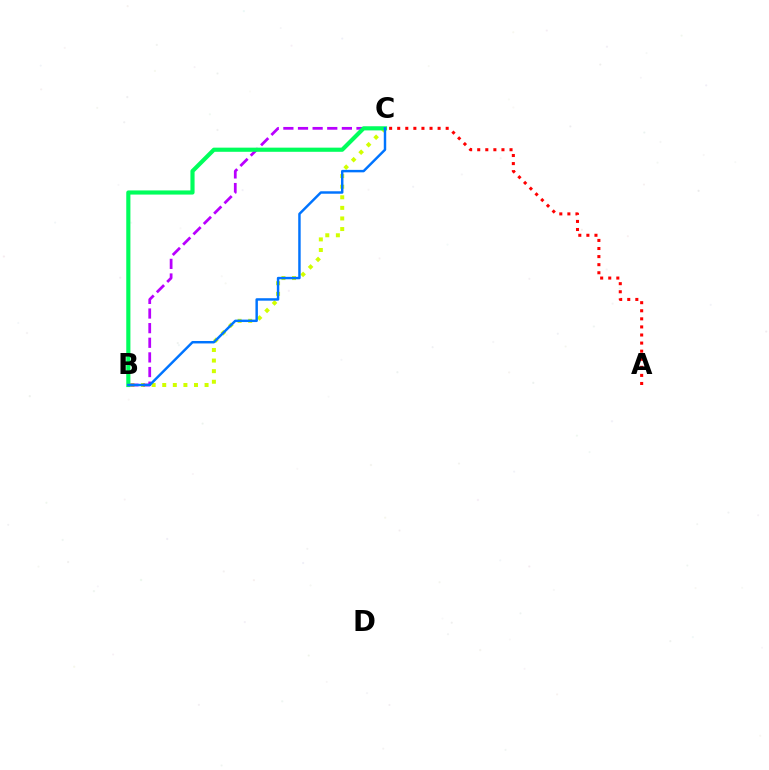{('B', 'C'): [{'color': '#d1ff00', 'line_style': 'dotted', 'thickness': 2.88}, {'color': '#b900ff', 'line_style': 'dashed', 'thickness': 1.99}, {'color': '#00ff5c', 'line_style': 'solid', 'thickness': 2.99}, {'color': '#0074ff', 'line_style': 'solid', 'thickness': 1.77}], ('A', 'C'): [{'color': '#ff0000', 'line_style': 'dotted', 'thickness': 2.2}]}